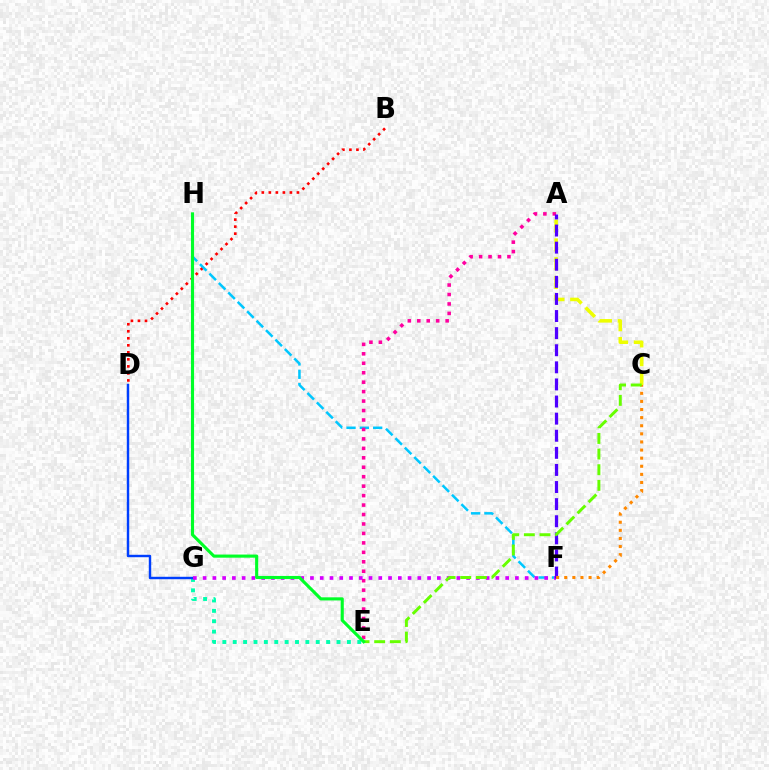{('E', 'G'): [{'color': '#00ffaf', 'line_style': 'dotted', 'thickness': 2.82}], ('B', 'D'): [{'color': '#ff0000', 'line_style': 'dotted', 'thickness': 1.91}], ('F', 'H'): [{'color': '#00c7ff', 'line_style': 'dashed', 'thickness': 1.81}], ('A', 'E'): [{'color': '#ff00a0', 'line_style': 'dotted', 'thickness': 2.57}], ('D', 'G'): [{'color': '#003fff', 'line_style': 'solid', 'thickness': 1.75}], ('A', 'C'): [{'color': '#eeff00', 'line_style': 'dashed', 'thickness': 2.55}], ('F', 'G'): [{'color': '#d600ff', 'line_style': 'dotted', 'thickness': 2.65}], ('A', 'F'): [{'color': '#4f00ff', 'line_style': 'dashed', 'thickness': 2.32}], ('C', 'F'): [{'color': '#ff8800', 'line_style': 'dotted', 'thickness': 2.2}], ('C', 'E'): [{'color': '#66ff00', 'line_style': 'dashed', 'thickness': 2.13}], ('E', 'H'): [{'color': '#00ff27', 'line_style': 'solid', 'thickness': 2.25}]}